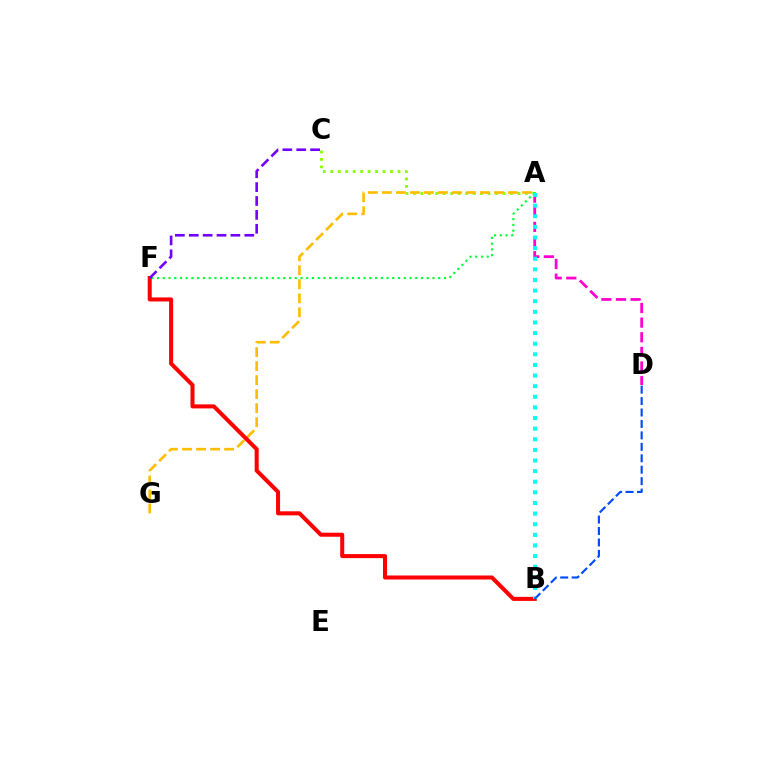{('A', 'D'): [{'color': '#ff00cf', 'line_style': 'dashed', 'thickness': 1.99}], ('A', 'C'): [{'color': '#84ff00', 'line_style': 'dotted', 'thickness': 2.03}], ('A', 'F'): [{'color': '#00ff39', 'line_style': 'dotted', 'thickness': 1.56}], ('A', 'G'): [{'color': '#ffbd00', 'line_style': 'dashed', 'thickness': 1.9}], ('B', 'F'): [{'color': '#ff0000', 'line_style': 'solid', 'thickness': 2.91}], ('A', 'B'): [{'color': '#00fff6', 'line_style': 'dotted', 'thickness': 2.89}], ('B', 'D'): [{'color': '#004bff', 'line_style': 'dashed', 'thickness': 1.55}], ('C', 'F'): [{'color': '#7200ff', 'line_style': 'dashed', 'thickness': 1.89}]}